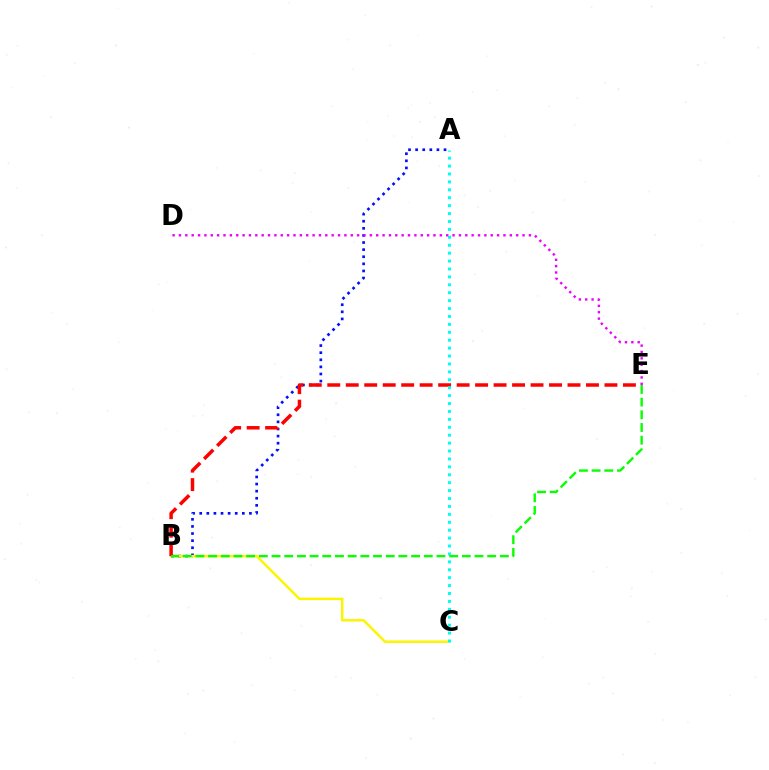{('A', 'B'): [{'color': '#0010ff', 'line_style': 'dotted', 'thickness': 1.93}], ('B', 'C'): [{'color': '#fcf500', 'line_style': 'solid', 'thickness': 1.79}], ('B', 'E'): [{'color': '#ff0000', 'line_style': 'dashed', 'thickness': 2.51}, {'color': '#08ff00', 'line_style': 'dashed', 'thickness': 1.72}], ('A', 'C'): [{'color': '#00fff6', 'line_style': 'dotted', 'thickness': 2.15}], ('D', 'E'): [{'color': '#ee00ff', 'line_style': 'dotted', 'thickness': 1.73}]}